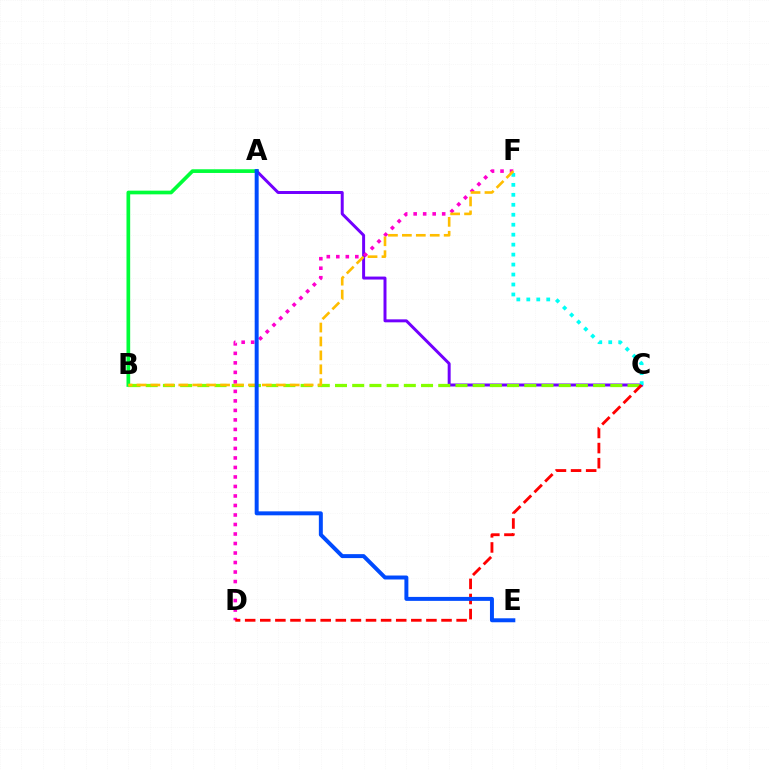{('A', 'B'): [{'color': '#00ff39', 'line_style': 'solid', 'thickness': 2.66}], ('A', 'C'): [{'color': '#7200ff', 'line_style': 'solid', 'thickness': 2.14}], ('B', 'C'): [{'color': '#84ff00', 'line_style': 'dashed', 'thickness': 2.34}], ('D', 'F'): [{'color': '#ff00cf', 'line_style': 'dotted', 'thickness': 2.58}], ('C', 'F'): [{'color': '#00fff6', 'line_style': 'dotted', 'thickness': 2.71}], ('C', 'D'): [{'color': '#ff0000', 'line_style': 'dashed', 'thickness': 2.05}], ('B', 'F'): [{'color': '#ffbd00', 'line_style': 'dashed', 'thickness': 1.89}], ('A', 'E'): [{'color': '#004bff', 'line_style': 'solid', 'thickness': 2.86}]}